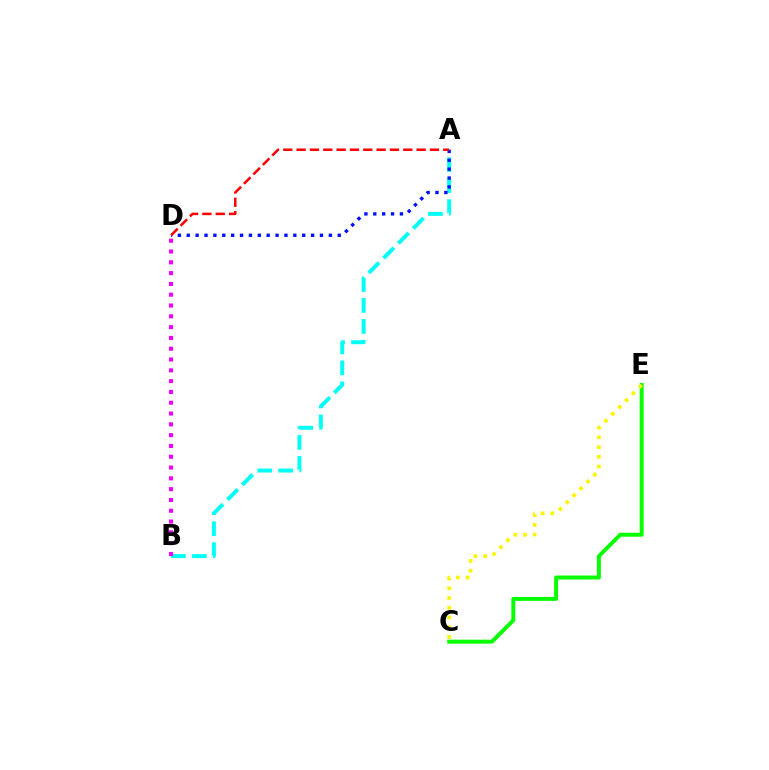{('A', 'B'): [{'color': '#00fff6', 'line_style': 'dashed', 'thickness': 2.85}], ('C', 'E'): [{'color': '#08ff00', 'line_style': 'solid', 'thickness': 2.85}, {'color': '#fcf500', 'line_style': 'dotted', 'thickness': 2.65}], ('B', 'D'): [{'color': '#ee00ff', 'line_style': 'dotted', 'thickness': 2.93}], ('A', 'D'): [{'color': '#0010ff', 'line_style': 'dotted', 'thickness': 2.41}, {'color': '#ff0000', 'line_style': 'dashed', 'thickness': 1.81}]}